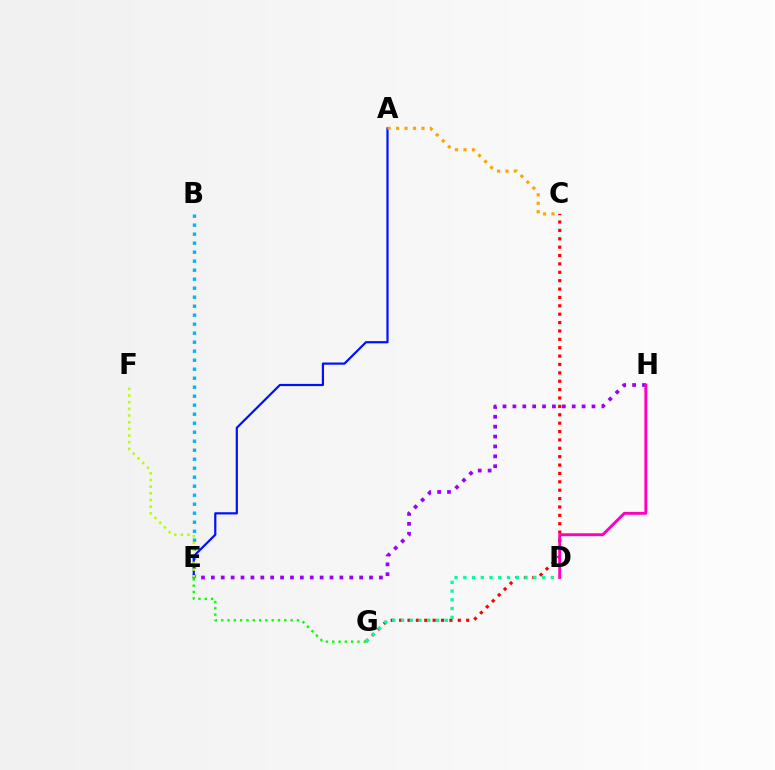{('C', 'G'): [{'color': '#ff0000', 'line_style': 'dotted', 'thickness': 2.28}], ('D', 'G'): [{'color': '#00ff9d', 'line_style': 'dotted', 'thickness': 2.38}], ('B', 'E'): [{'color': '#00b5ff', 'line_style': 'dotted', 'thickness': 2.45}], ('A', 'E'): [{'color': '#0010ff', 'line_style': 'solid', 'thickness': 1.58}], ('E', 'H'): [{'color': '#9b00ff', 'line_style': 'dotted', 'thickness': 2.69}], ('A', 'C'): [{'color': '#ffa500', 'line_style': 'dotted', 'thickness': 2.3}], ('D', 'H'): [{'color': '#ff00bd', 'line_style': 'solid', 'thickness': 2.1}], ('E', 'G'): [{'color': '#08ff00', 'line_style': 'dotted', 'thickness': 1.71}], ('E', 'F'): [{'color': '#b3ff00', 'line_style': 'dotted', 'thickness': 1.81}]}